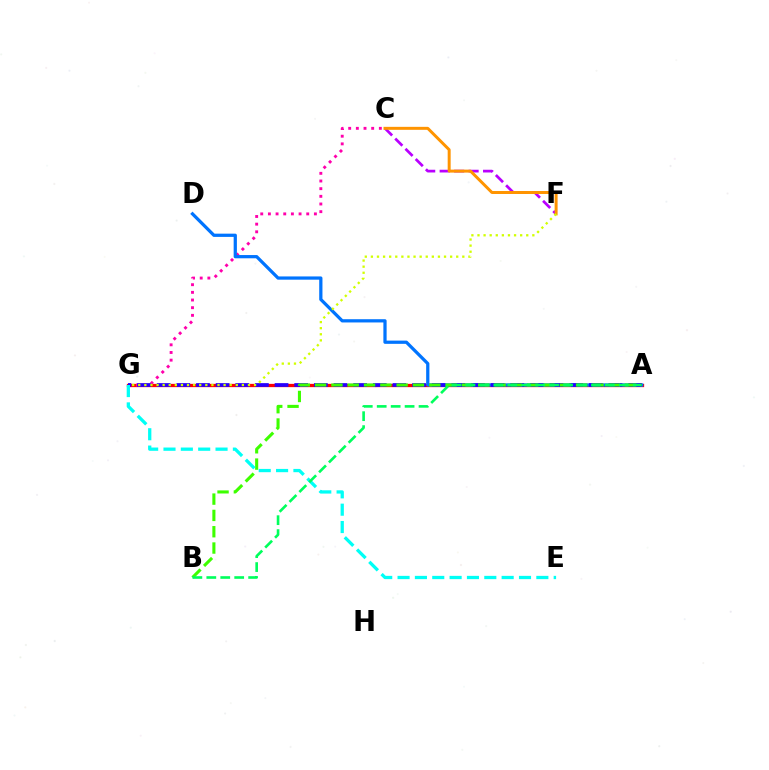{('A', 'G'): [{'color': '#ff0000', 'line_style': 'solid', 'thickness': 2.36}, {'color': '#2500ff', 'line_style': 'dashed', 'thickness': 2.67}], ('C', 'F'): [{'color': '#b900ff', 'line_style': 'dashed', 'thickness': 1.97}, {'color': '#ff9400', 'line_style': 'solid', 'thickness': 2.15}], ('C', 'G'): [{'color': '#ff00ac', 'line_style': 'dotted', 'thickness': 2.08}], ('A', 'D'): [{'color': '#0074ff', 'line_style': 'solid', 'thickness': 2.33}], ('A', 'B'): [{'color': '#3dff00', 'line_style': 'dashed', 'thickness': 2.22}, {'color': '#00ff5c', 'line_style': 'dashed', 'thickness': 1.89}], ('E', 'G'): [{'color': '#00fff6', 'line_style': 'dashed', 'thickness': 2.36}], ('F', 'G'): [{'color': '#d1ff00', 'line_style': 'dotted', 'thickness': 1.66}]}